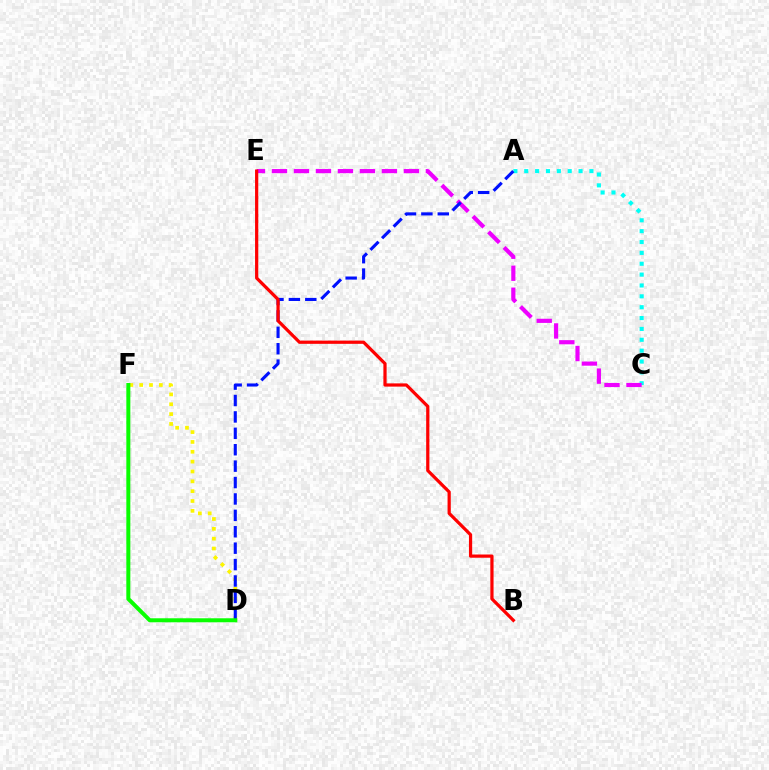{('A', 'C'): [{'color': '#00fff6', 'line_style': 'dotted', 'thickness': 2.95}], ('C', 'E'): [{'color': '#ee00ff', 'line_style': 'dashed', 'thickness': 2.99}], ('D', 'F'): [{'color': '#fcf500', 'line_style': 'dotted', 'thickness': 2.67}, {'color': '#08ff00', 'line_style': 'solid', 'thickness': 2.88}], ('A', 'D'): [{'color': '#0010ff', 'line_style': 'dashed', 'thickness': 2.23}], ('B', 'E'): [{'color': '#ff0000', 'line_style': 'solid', 'thickness': 2.32}]}